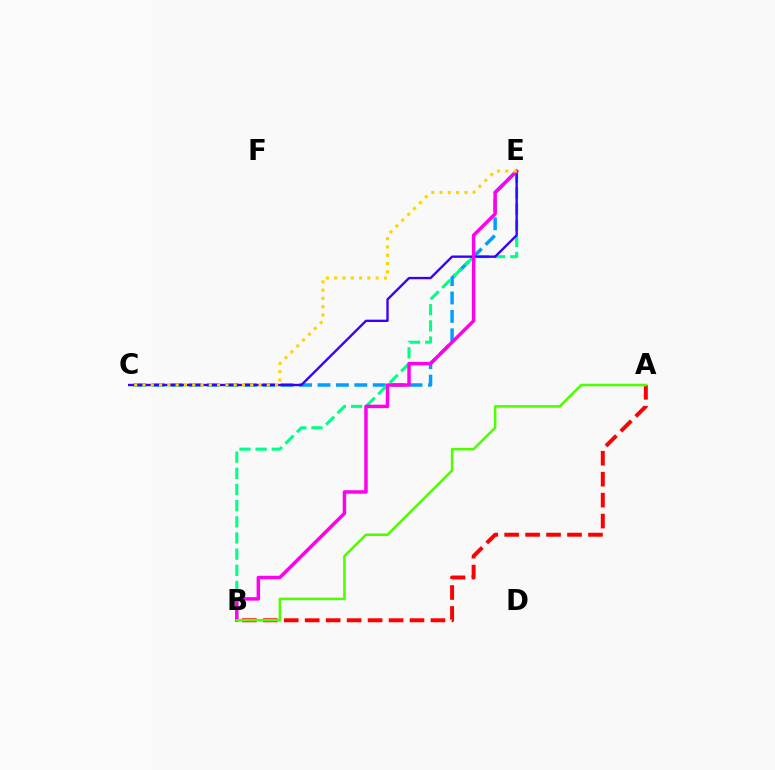{('A', 'B'): [{'color': '#ff0000', 'line_style': 'dashed', 'thickness': 2.85}, {'color': '#4fff00', 'line_style': 'solid', 'thickness': 1.84}], ('C', 'E'): [{'color': '#009eff', 'line_style': 'dashed', 'thickness': 2.5}, {'color': '#3700ff', 'line_style': 'solid', 'thickness': 1.7}, {'color': '#ffd500', 'line_style': 'dotted', 'thickness': 2.25}], ('B', 'E'): [{'color': '#00ff86', 'line_style': 'dashed', 'thickness': 2.2}, {'color': '#ff00ed', 'line_style': 'solid', 'thickness': 2.5}]}